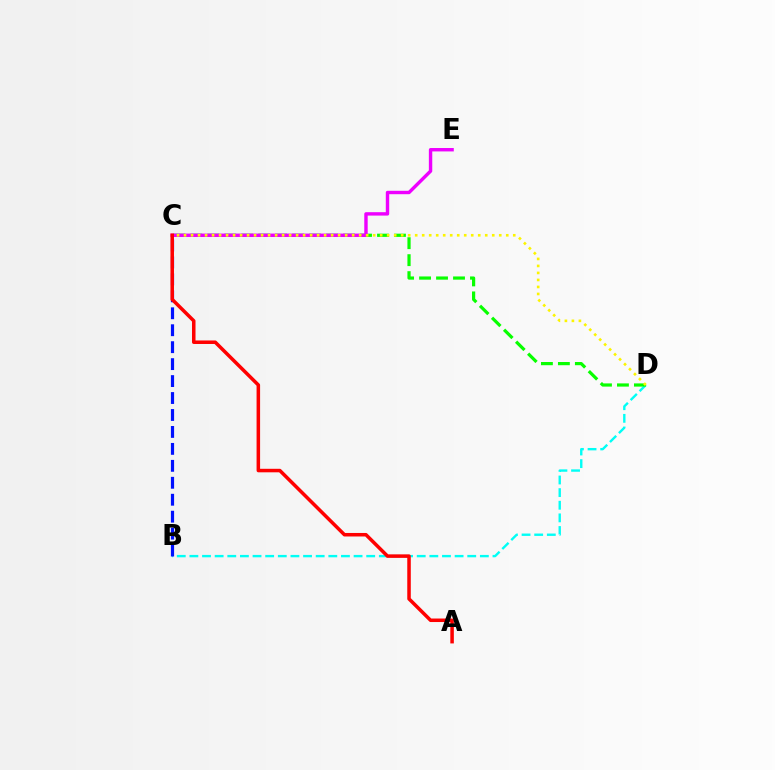{('B', 'D'): [{'color': '#00fff6', 'line_style': 'dashed', 'thickness': 1.72}], ('C', 'D'): [{'color': '#08ff00', 'line_style': 'dashed', 'thickness': 2.31}, {'color': '#fcf500', 'line_style': 'dotted', 'thickness': 1.9}], ('B', 'C'): [{'color': '#0010ff', 'line_style': 'dashed', 'thickness': 2.3}], ('C', 'E'): [{'color': '#ee00ff', 'line_style': 'solid', 'thickness': 2.45}], ('A', 'C'): [{'color': '#ff0000', 'line_style': 'solid', 'thickness': 2.53}]}